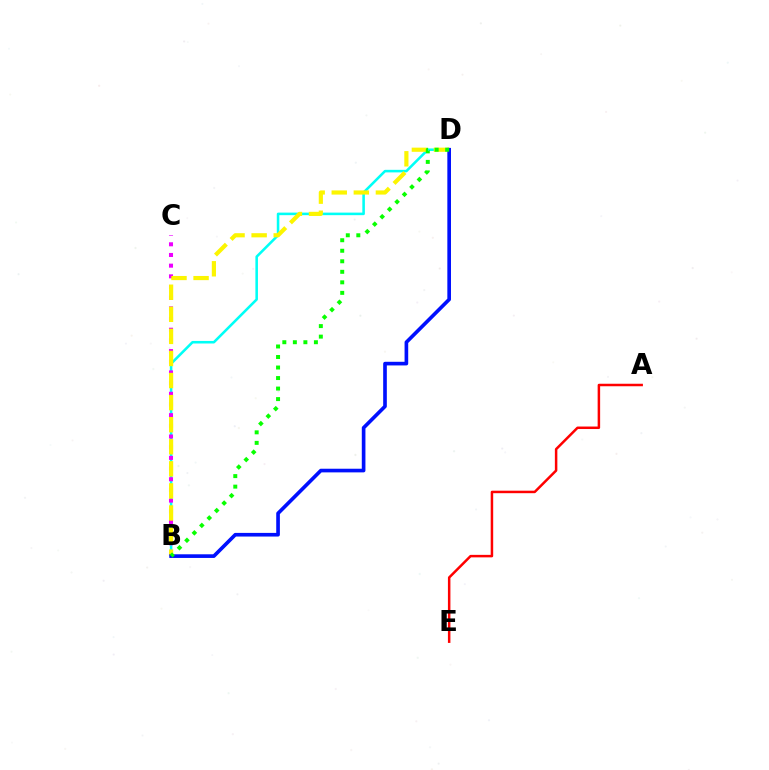{('B', 'D'): [{'color': '#00fff6', 'line_style': 'solid', 'thickness': 1.84}, {'color': '#fcf500', 'line_style': 'dashed', 'thickness': 3.0}, {'color': '#0010ff', 'line_style': 'solid', 'thickness': 2.63}, {'color': '#08ff00', 'line_style': 'dotted', 'thickness': 2.86}], ('A', 'E'): [{'color': '#ff0000', 'line_style': 'solid', 'thickness': 1.8}], ('B', 'C'): [{'color': '#ee00ff', 'line_style': 'dotted', 'thickness': 2.9}]}